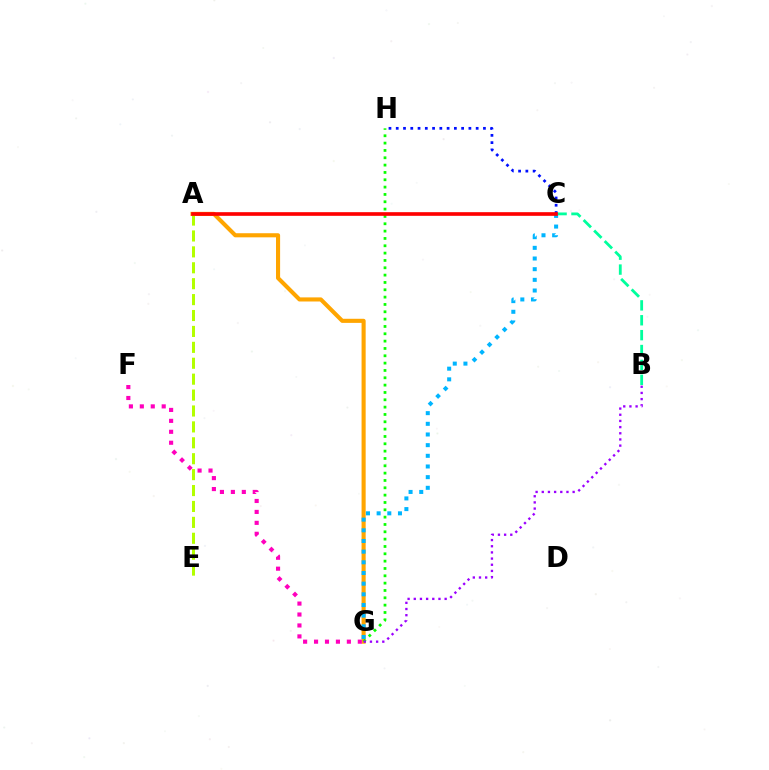{('A', 'G'): [{'color': '#ffa500', 'line_style': 'solid', 'thickness': 2.95}], ('F', 'G'): [{'color': '#ff00bd', 'line_style': 'dotted', 'thickness': 2.97}], ('B', 'C'): [{'color': '#00ff9d', 'line_style': 'dashed', 'thickness': 2.02}], ('C', 'H'): [{'color': '#0010ff', 'line_style': 'dotted', 'thickness': 1.97}], ('G', 'H'): [{'color': '#08ff00', 'line_style': 'dotted', 'thickness': 1.99}], ('C', 'G'): [{'color': '#00b5ff', 'line_style': 'dotted', 'thickness': 2.9}], ('A', 'E'): [{'color': '#b3ff00', 'line_style': 'dashed', 'thickness': 2.16}], ('B', 'G'): [{'color': '#9b00ff', 'line_style': 'dotted', 'thickness': 1.68}], ('A', 'C'): [{'color': '#ff0000', 'line_style': 'solid', 'thickness': 2.63}]}